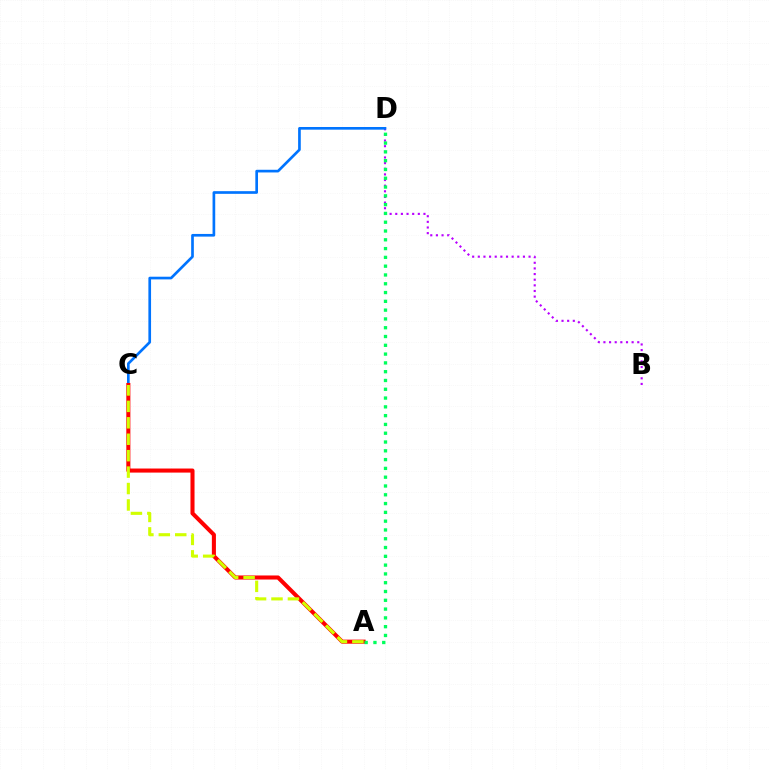{('B', 'D'): [{'color': '#b900ff', 'line_style': 'dotted', 'thickness': 1.53}], ('C', 'D'): [{'color': '#0074ff', 'line_style': 'solid', 'thickness': 1.92}], ('A', 'C'): [{'color': '#ff0000', 'line_style': 'solid', 'thickness': 2.92}, {'color': '#d1ff00', 'line_style': 'dashed', 'thickness': 2.23}], ('A', 'D'): [{'color': '#00ff5c', 'line_style': 'dotted', 'thickness': 2.39}]}